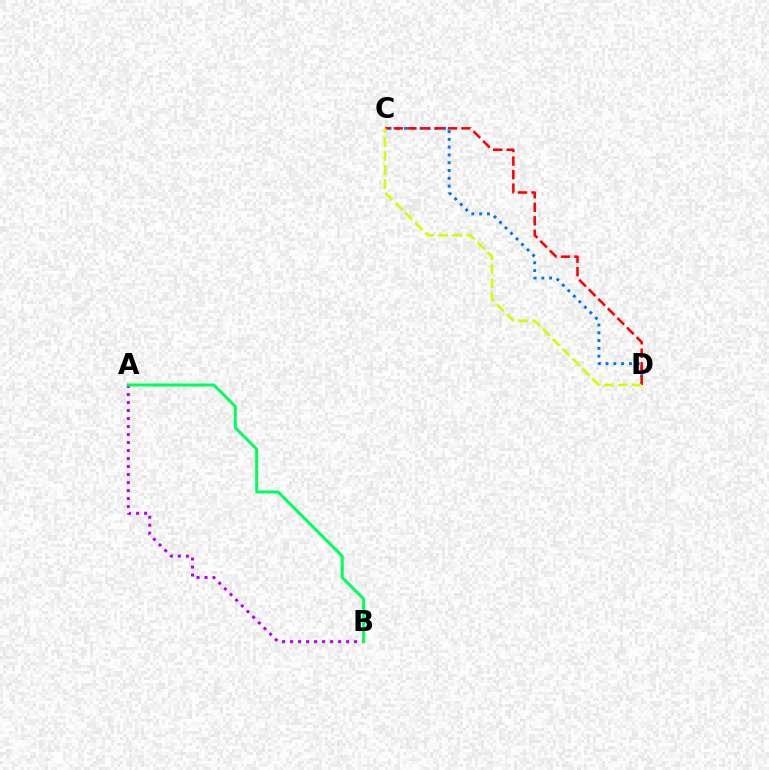{('C', 'D'): [{'color': '#0074ff', 'line_style': 'dotted', 'thickness': 2.12}, {'color': '#ff0000', 'line_style': 'dashed', 'thickness': 1.84}, {'color': '#d1ff00', 'line_style': 'dashed', 'thickness': 1.91}], ('A', 'B'): [{'color': '#b900ff', 'line_style': 'dotted', 'thickness': 2.17}, {'color': '#00ff5c', 'line_style': 'solid', 'thickness': 2.15}]}